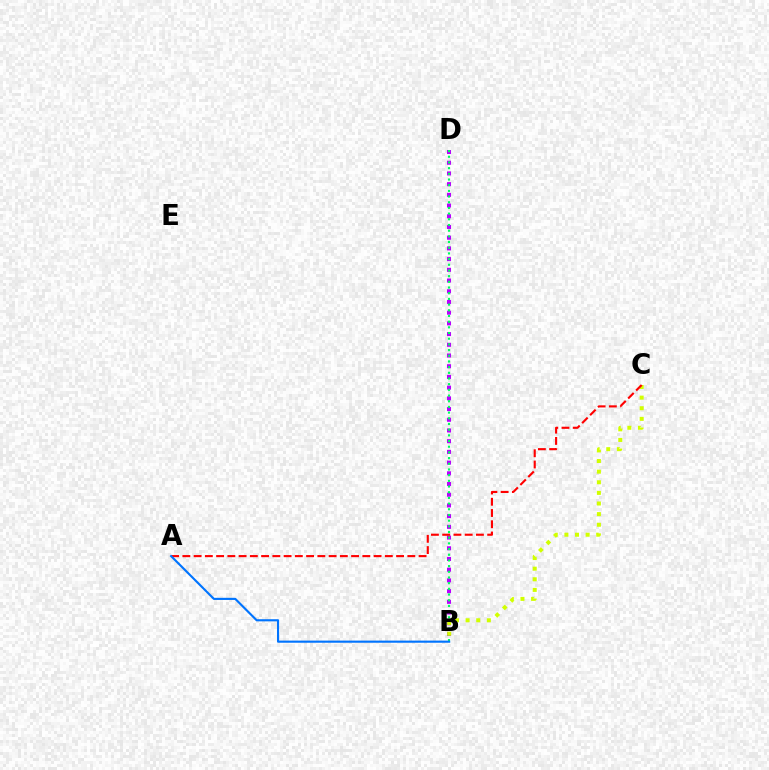{('B', 'D'): [{'color': '#b900ff', 'line_style': 'dotted', 'thickness': 2.91}, {'color': '#00ff5c', 'line_style': 'dotted', 'thickness': 1.54}], ('B', 'C'): [{'color': '#d1ff00', 'line_style': 'dotted', 'thickness': 2.89}], ('A', 'C'): [{'color': '#ff0000', 'line_style': 'dashed', 'thickness': 1.53}], ('A', 'B'): [{'color': '#0074ff', 'line_style': 'solid', 'thickness': 1.54}]}